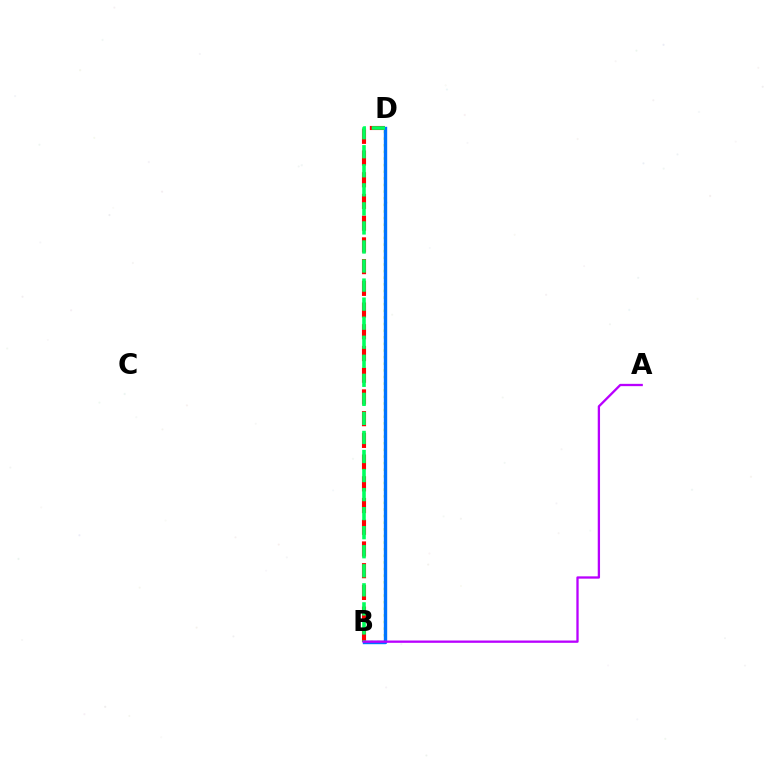{('B', 'D'): [{'color': '#ff0000', 'line_style': 'dashed', 'thickness': 2.95}, {'color': '#d1ff00', 'line_style': 'dotted', 'thickness': 1.8}, {'color': '#0074ff', 'line_style': 'solid', 'thickness': 2.43}, {'color': '#00ff5c', 'line_style': 'dashed', 'thickness': 2.59}], ('A', 'B'): [{'color': '#b900ff', 'line_style': 'solid', 'thickness': 1.66}]}